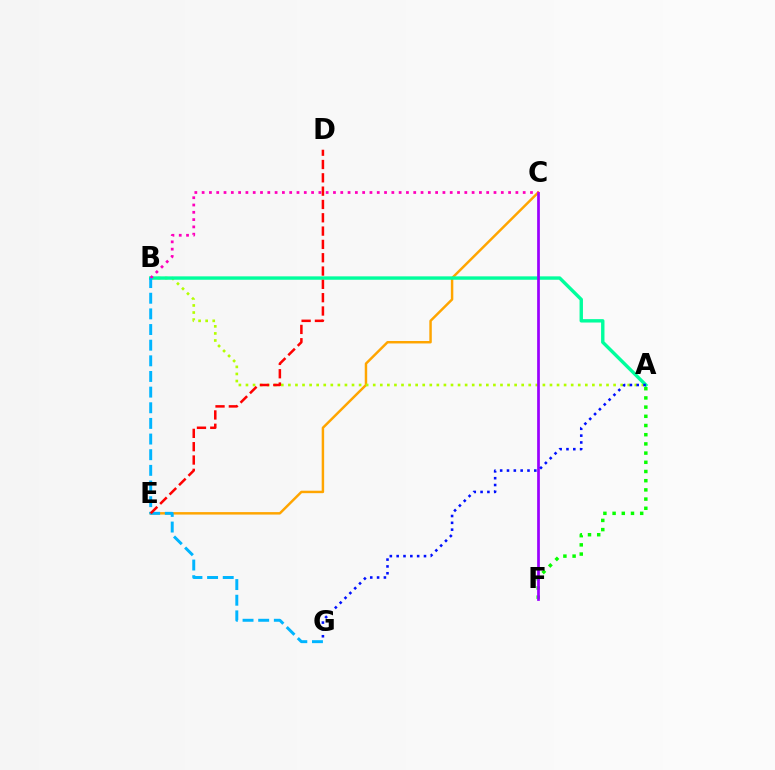{('C', 'E'): [{'color': '#ffa500', 'line_style': 'solid', 'thickness': 1.77}], ('A', 'B'): [{'color': '#b3ff00', 'line_style': 'dotted', 'thickness': 1.92}, {'color': '#00ff9d', 'line_style': 'solid', 'thickness': 2.45}], ('A', 'F'): [{'color': '#08ff00', 'line_style': 'dotted', 'thickness': 2.5}], ('C', 'F'): [{'color': '#9b00ff', 'line_style': 'solid', 'thickness': 1.96}], ('A', 'G'): [{'color': '#0010ff', 'line_style': 'dotted', 'thickness': 1.86}], ('B', 'C'): [{'color': '#ff00bd', 'line_style': 'dotted', 'thickness': 1.98}], ('B', 'G'): [{'color': '#00b5ff', 'line_style': 'dashed', 'thickness': 2.13}], ('D', 'E'): [{'color': '#ff0000', 'line_style': 'dashed', 'thickness': 1.81}]}